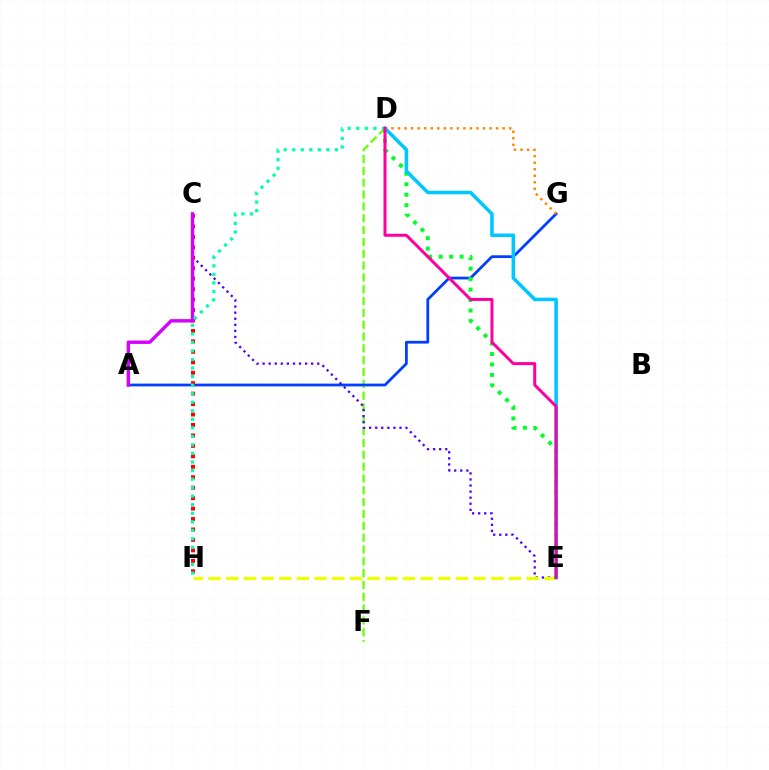{('D', 'F'): [{'color': '#66ff00', 'line_style': 'dashed', 'thickness': 1.61}], ('C', 'E'): [{'color': '#4f00ff', 'line_style': 'dotted', 'thickness': 1.65}], ('E', 'H'): [{'color': '#eeff00', 'line_style': 'dashed', 'thickness': 2.4}], ('A', 'G'): [{'color': '#003fff', 'line_style': 'solid', 'thickness': 1.99}], ('C', 'H'): [{'color': '#ff0000', 'line_style': 'dotted', 'thickness': 2.84}], ('D', 'E'): [{'color': '#00ff27', 'line_style': 'dotted', 'thickness': 2.84}, {'color': '#00c7ff', 'line_style': 'solid', 'thickness': 2.55}, {'color': '#ff00a0', 'line_style': 'solid', 'thickness': 2.16}], ('A', 'C'): [{'color': '#d600ff', 'line_style': 'solid', 'thickness': 2.44}], ('D', 'H'): [{'color': '#00ffaf', 'line_style': 'dotted', 'thickness': 2.32}], ('D', 'G'): [{'color': '#ff8800', 'line_style': 'dotted', 'thickness': 1.78}]}